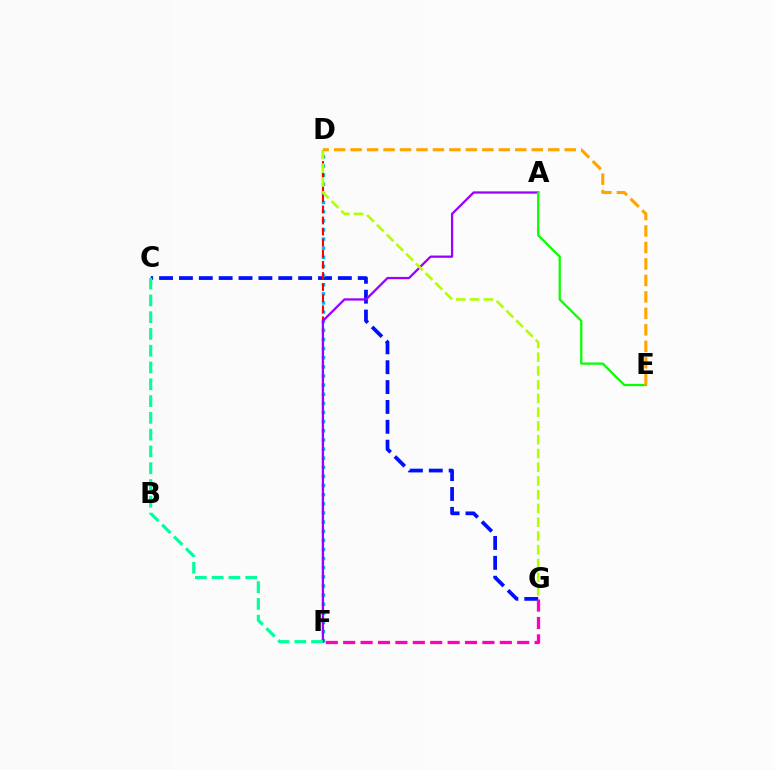{('C', 'G'): [{'color': '#0010ff', 'line_style': 'dashed', 'thickness': 2.7}], ('D', 'F'): [{'color': '#00b5ff', 'line_style': 'dotted', 'thickness': 2.48}, {'color': '#ff0000', 'line_style': 'dashed', 'thickness': 1.51}], ('A', 'F'): [{'color': '#9b00ff', 'line_style': 'solid', 'thickness': 1.64}], ('A', 'E'): [{'color': '#08ff00', 'line_style': 'solid', 'thickness': 1.62}], ('F', 'G'): [{'color': '#ff00bd', 'line_style': 'dashed', 'thickness': 2.36}], ('D', 'G'): [{'color': '#b3ff00', 'line_style': 'dashed', 'thickness': 1.87}], ('C', 'F'): [{'color': '#00ff9d', 'line_style': 'dashed', 'thickness': 2.28}], ('D', 'E'): [{'color': '#ffa500', 'line_style': 'dashed', 'thickness': 2.24}]}